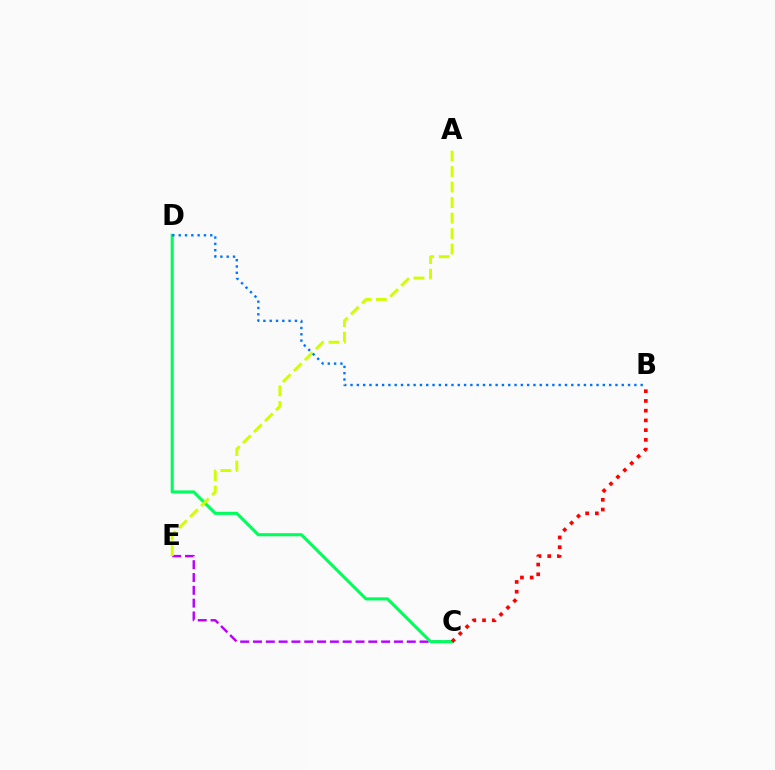{('C', 'E'): [{'color': '#b900ff', 'line_style': 'dashed', 'thickness': 1.74}], ('C', 'D'): [{'color': '#00ff5c', 'line_style': 'solid', 'thickness': 2.24}], ('A', 'E'): [{'color': '#d1ff00', 'line_style': 'dashed', 'thickness': 2.11}], ('B', 'C'): [{'color': '#ff0000', 'line_style': 'dotted', 'thickness': 2.64}], ('B', 'D'): [{'color': '#0074ff', 'line_style': 'dotted', 'thickness': 1.71}]}